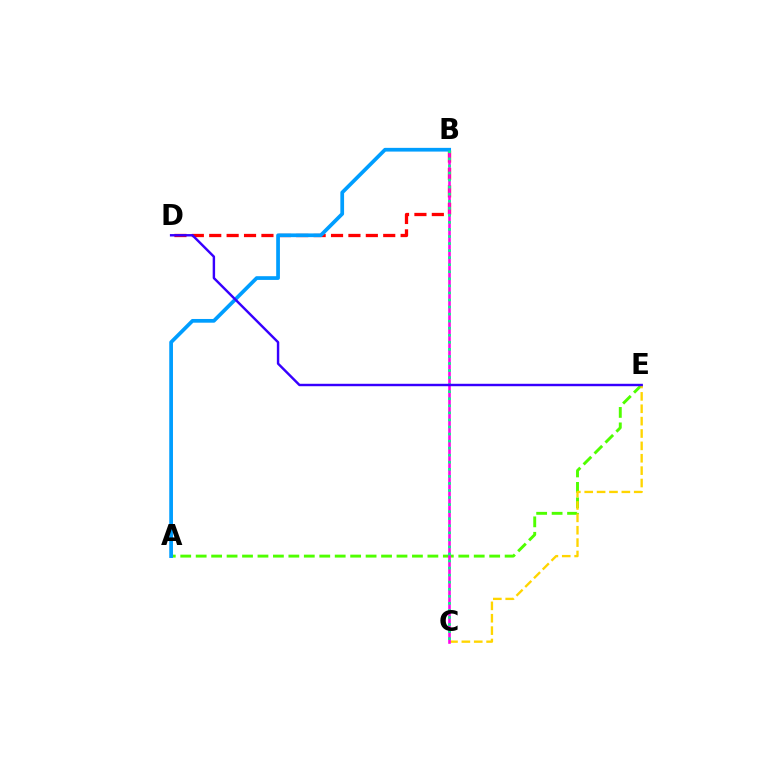{('A', 'E'): [{'color': '#4fff00', 'line_style': 'dashed', 'thickness': 2.1}], ('C', 'E'): [{'color': '#ffd500', 'line_style': 'dashed', 'thickness': 1.68}], ('B', 'D'): [{'color': '#ff0000', 'line_style': 'dashed', 'thickness': 2.36}], ('B', 'C'): [{'color': '#ff00ed', 'line_style': 'solid', 'thickness': 1.88}, {'color': '#00ff86', 'line_style': 'dotted', 'thickness': 1.92}], ('A', 'B'): [{'color': '#009eff', 'line_style': 'solid', 'thickness': 2.68}], ('D', 'E'): [{'color': '#3700ff', 'line_style': 'solid', 'thickness': 1.75}]}